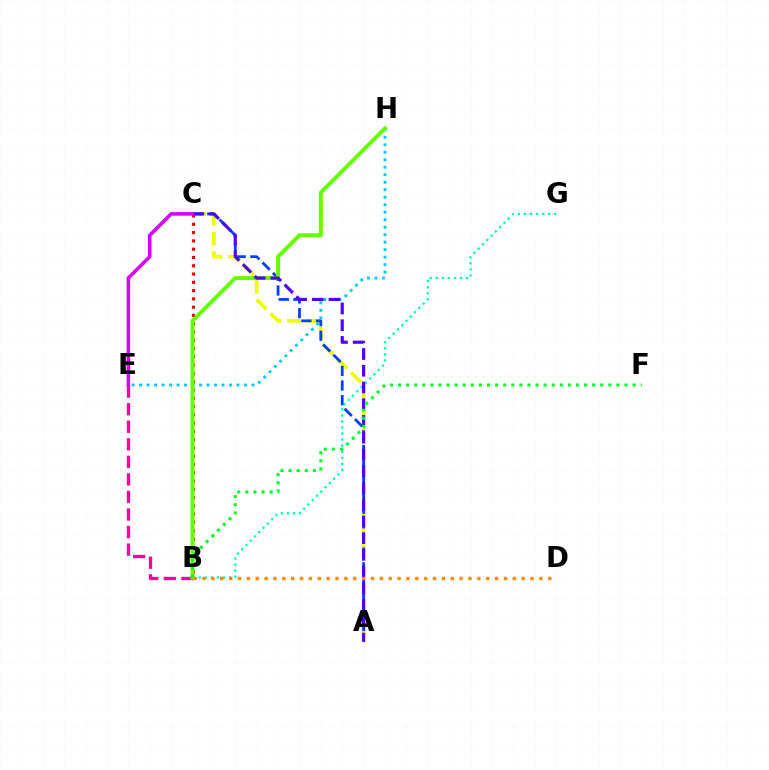{('A', 'C'): [{'color': '#eeff00', 'line_style': 'dashed', 'thickness': 2.67}, {'color': '#003fff', 'line_style': 'dashed', 'thickness': 1.99}, {'color': '#4f00ff', 'line_style': 'dashed', 'thickness': 2.27}], ('B', 'G'): [{'color': '#00ffaf', 'line_style': 'dotted', 'thickness': 1.65}], ('E', 'H'): [{'color': '#00c7ff', 'line_style': 'dotted', 'thickness': 2.04}], ('B', 'C'): [{'color': '#ff0000', 'line_style': 'dotted', 'thickness': 2.25}], ('B', 'E'): [{'color': '#ff00a0', 'line_style': 'dashed', 'thickness': 2.38}], ('B', 'H'): [{'color': '#66ff00', 'line_style': 'solid', 'thickness': 2.87}], ('B', 'F'): [{'color': '#00ff27', 'line_style': 'dotted', 'thickness': 2.2}], ('C', 'E'): [{'color': '#d600ff', 'line_style': 'solid', 'thickness': 2.56}], ('B', 'D'): [{'color': '#ff8800', 'line_style': 'dotted', 'thickness': 2.41}]}